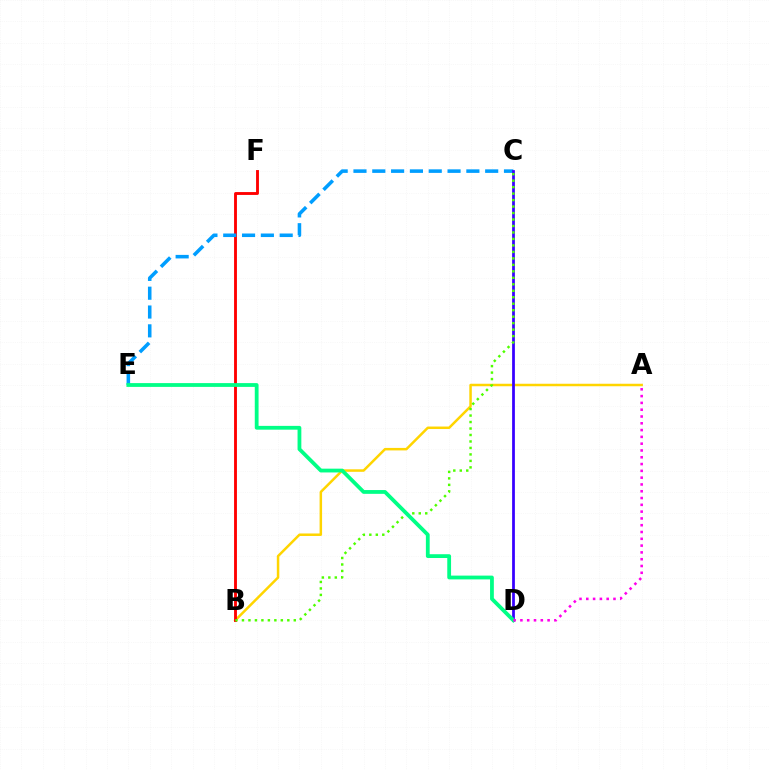{('A', 'B'): [{'color': '#ffd500', 'line_style': 'solid', 'thickness': 1.8}], ('B', 'F'): [{'color': '#ff0000', 'line_style': 'solid', 'thickness': 2.06}], ('C', 'E'): [{'color': '#009eff', 'line_style': 'dashed', 'thickness': 2.56}], ('C', 'D'): [{'color': '#3700ff', 'line_style': 'solid', 'thickness': 1.99}], ('B', 'C'): [{'color': '#4fff00', 'line_style': 'dotted', 'thickness': 1.76}], ('D', 'E'): [{'color': '#00ff86', 'line_style': 'solid', 'thickness': 2.73}], ('A', 'D'): [{'color': '#ff00ed', 'line_style': 'dotted', 'thickness': 1.85}]}